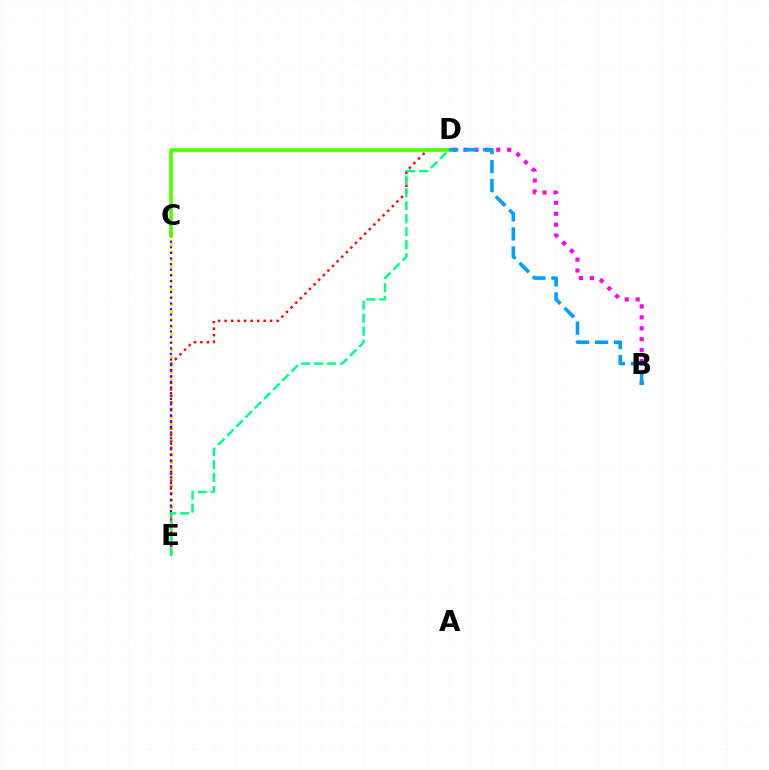{('C', 'E'): [{'color': '#ffd500', 'line_style': 'dotted', 'thickness': 2.05}, {'color': '#3700ff', 'line_style': 'dotted', 'thickness': 1.53}], ('B', 'D'): [{'color': '#ff00ed', 'line_style': 'dotted', 'thickness': 2.97}, {'color': '#009eff', 'line_style': 'dashed', 'thickness': 2.59}], ('D', 'E'): [{'color': '#ff0000', 'line_style': 'dotted', 'thickness': 1.77}, {'color': '#00ff86', 'line_style': 'dashed', 'thickness': 1.76}], ('C', 'D'): [{'color': '#4fff00', 'line_style': 'solid', 'thickness': 2.6}]}